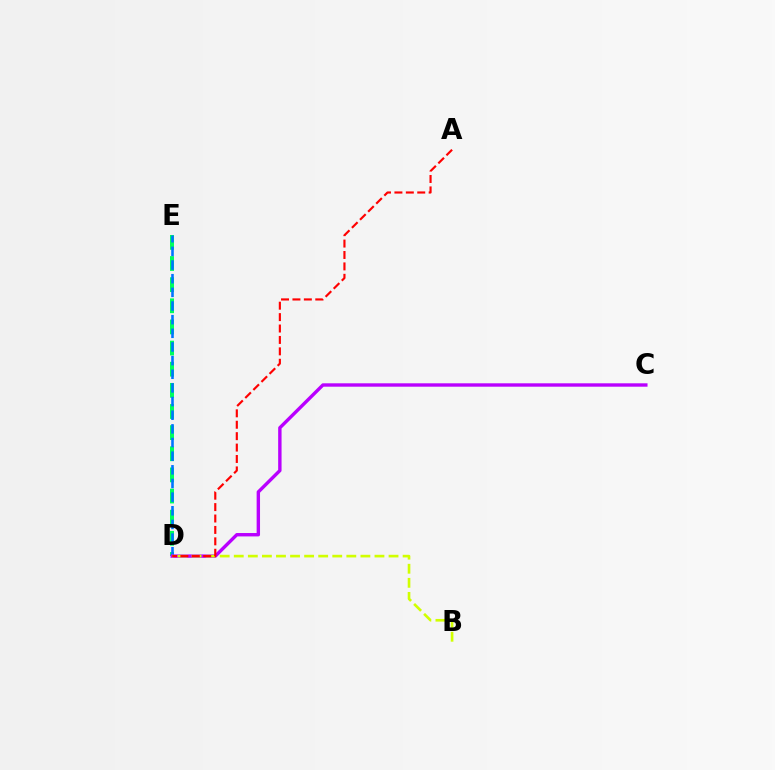{('D', 'E'): [{'color': '#00ff5c', 'line_style': 'dashed', 'thickness': 2.87}, {'color': '#0074ff', 'line_style': 'dashed', 'thickness': 1.85}], ('C', 'D'): [{'color': '#b900ff', 'line_style': 'solid', 'thickness': 2.44}], ('B', 'D'): [{'color': '#d1ff00', 'line_style': 'dashed', 'thickness': 1.91}], ('A', 'D'): [{'color': '#ff0000', 'line_style': 'dashed', 'thickness': 1.55}]}